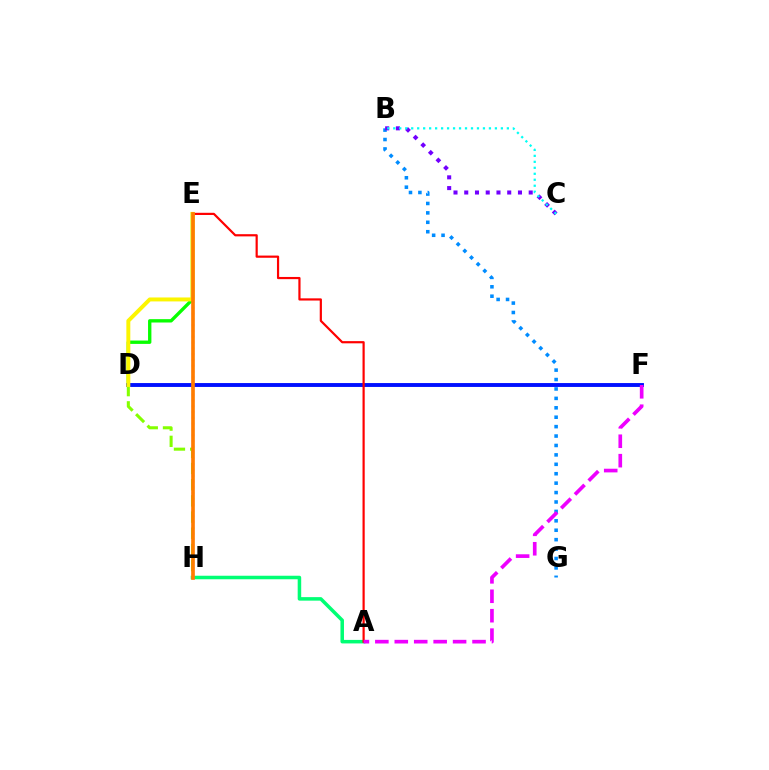{('D', 'E'): [{'color': '#08ff00', 'line_style': 'solid', 'thickness': 2.41}, {'color': '#fcf500', 'line_style': 'solid', 'thickness': 2.84}], ('A', 'H'): [{'color': '#00ff74', 'line_style': 'solid', 'thickness': 2.53}], ('D', 'F'): [{'color': '#0010ff', 'line_style': 'solid', 'thickness': 2.79}], ('B', 'G'): [{'color': '#008cff', 'line_style': 'dotted', 'thickness': 2.56}], ('E', 'H'): [{'color': '#ff0094', 'line_style': 'dotted', 'thickness': 1.57}, {'color': '#ff7c00', 'line_style': 'solid', 'thickness': 2.63}], ('A', 'E'): [{'color': '#ff0000', 'line_style': 'solid', 'thickness': 1.58}], ('D', 'H'): [{'color': '#84ff00', 'line_style': 'dashed', 'thickness': 2.2}], ('B', 'C'): [{'color': '#7200ff', 'line_style': 'dotted', 'thickness': 2.92}, {'color': '#00fff6', 'line_style': 'dotted', 'thickness': 1.62}], ('A', 'F'): [{'color': '#ee00ff', 'line_style': 'dashed', 'thickness': 2.64}]}